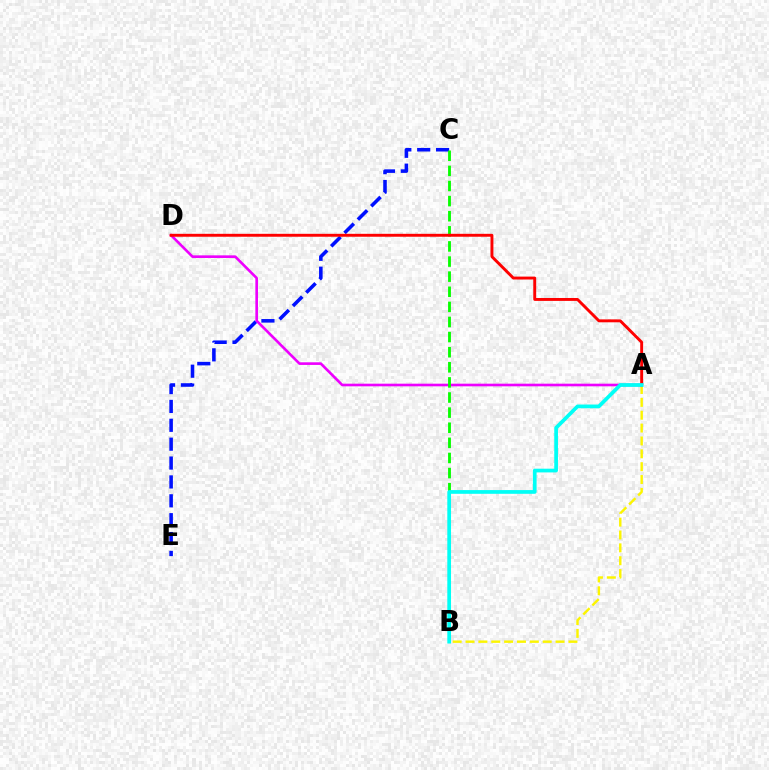{('C', 'E'): [{'color': '#0010ff', 'line_style': 'dashed', 'thickness': 2.56}], ('A', 'B'): [{'color': '#fcf500', 'line_style': 'dashed', 'thickness': 1.75}, {'color': '#00fff6', 'line_style': 'solid', 'thickness': 2.68}], ('A', 'D'): [{'color': '#ee00ff', 'line_style': 'solid', 'thickness': 1.9}, {'color': '#ff0000', 'line_style': 'solid', 'thickness': 2.1}], ('B', 'C'): [{'color': '#08ff00', 'line_style': 'dashed', 'thickness': 2.05}]}